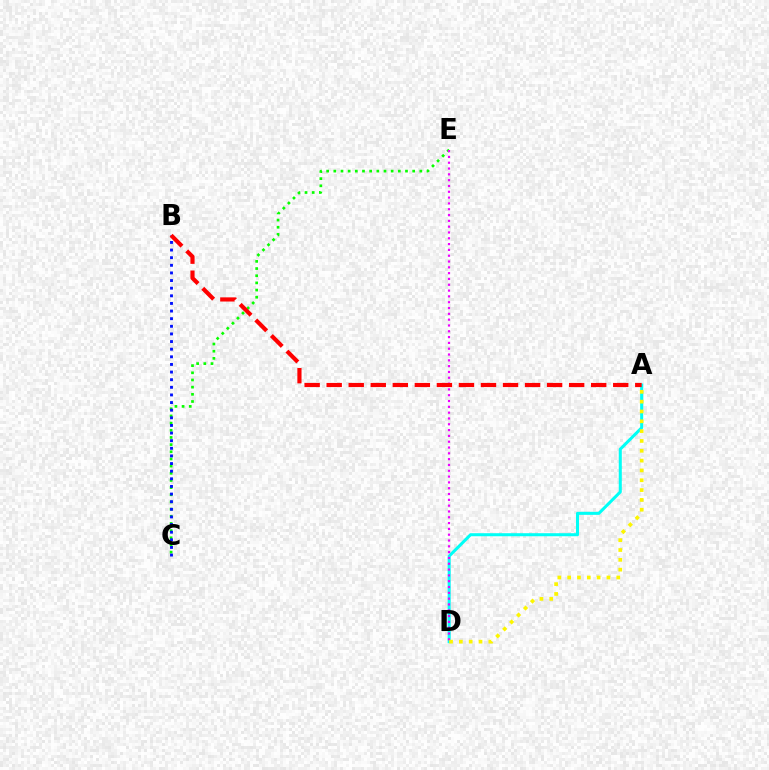{('C', 'E'): [{'color': '#08ff00', 'line_style': 'dotted', 'thickness': 1.95}], ('A', 'D'): [{'color': '#00fff6', 'line_style': 'solid', 'thickness': 2.19}, {'color': '#fcf500', 'line_style': 'dotted', 'thickness': 2.67}], ('D', 'E'): [{'color': '#ee00ff', 'line_style': 'dotted', 'thickness': 1.58}], ('B', 'C'): [{'color': '#0010ff', 'line_style': 'dotted', 'thickness': 2.07}], ('A', 'B'): [{'color': '#ff0000', 'line_style': 'dashed', 'thickness': 2.99}]}